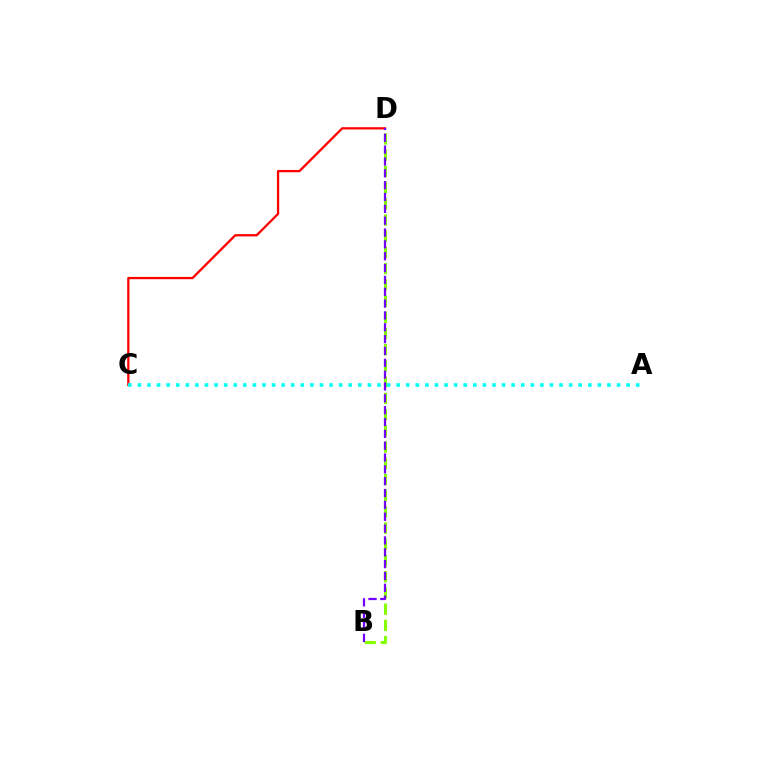{('B', 'D'): [{'color': '#84ff00', 'line_style': 'dashed', 'thickness': 2.2}, {'color': '#7200ff', 'line_style': 'dashed', 'thickness': 1.61}], ('C', 'D'): [{'color': '#ff0000', 'line_style': 'solid', 'thickness': 1.64}], ('A', 'C'): [{'color': '#00fff6', 'line_style': 'dotted', 'thickness': 2.6}]}